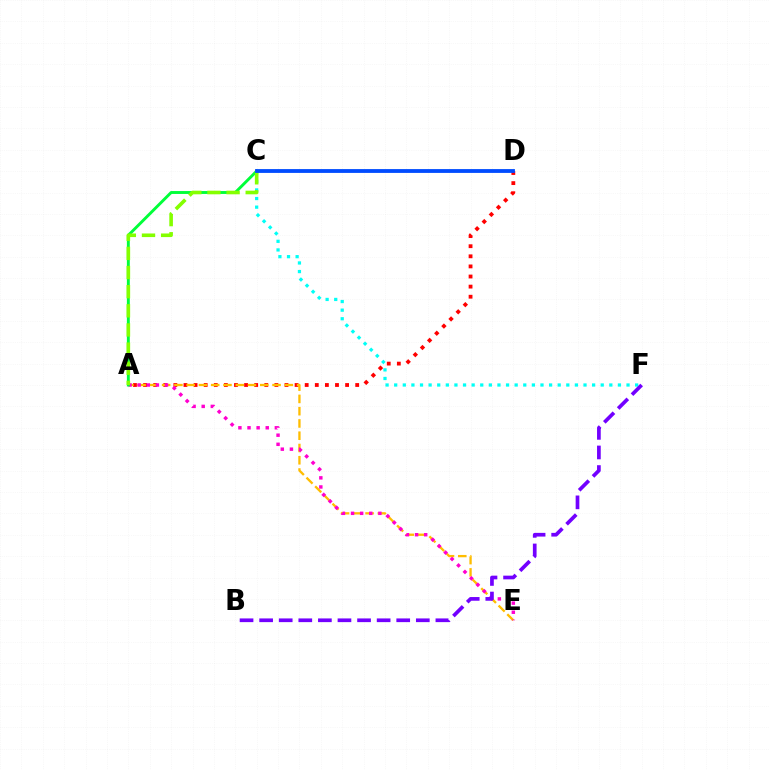{('A', 'D'): [{'color': '#ff0000', 'line_style': 'dotted', 'thickness': 2.74}], ('A', 'E'): [{'color': '#ffbd00', 'line_style': 'dashed', 'thickness': 1.67}, {'color': '#ff00cf', 'line_style': 'dotted', 'thickness': 2.48}], ('A', 'C'): [{'color': '#00ff39', 'line_style': 'solid', 'thickness': 2.09}, {'color': '#84ff00', 'line_style': 'dashed', 'thickness': 2.6}], ('C', 'F'): [{'color': '#00fff6', 'line_style': 'dotted', 'thickness': 2.34}], ('B', 'F'): [{'color': '#7200ff', 'line_style': 'dashed', 'thickness': 2.66}], ('C', 'D'): [{'color': '#004bff', 'line_style': 'solid', 'thickness': 2.75}]}